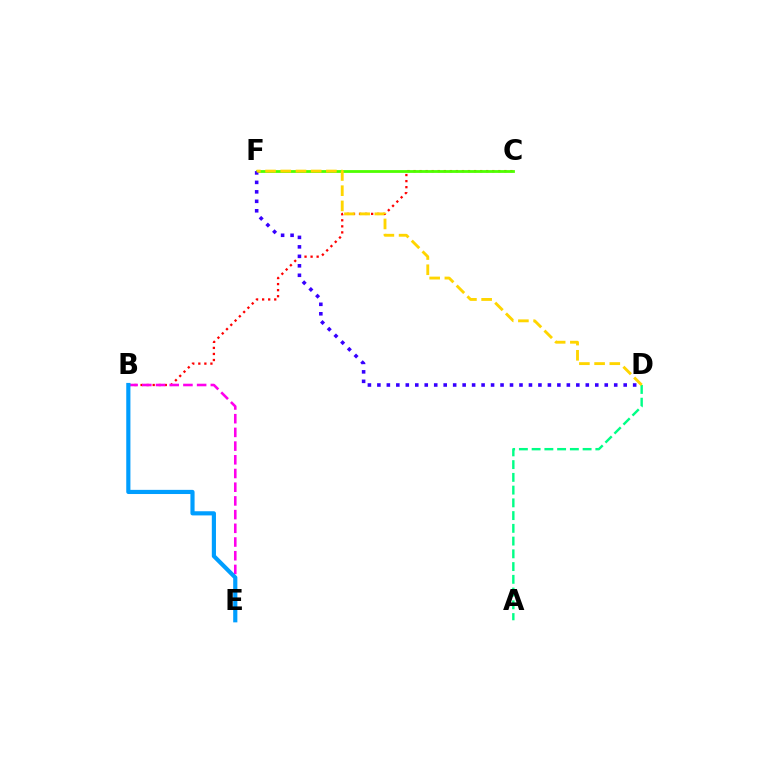{('B', 'C'): [{'color': '#ff0000', 'line_style': 'dotted', 'thickness': 1.64}], ('A', 'D'): [{'color': '#00ff86', 'line_style': 'dashed', 'thickness': 1.73}], ('C', 'F'): [{'color': '#4fff00', 'line_style': 'solid', 'thickness': 2.01}], ('D', 'F'): [{'color': '#3700ff', 'line_style': 'dotted', 'thickness': 2.57}, {'color': '#ffd500', 'line_style': 'dashed', 'thickness': 2.07}], ('B', 'E'): [{'color': '#ff00ed', 'line_style': 'dashed', 'thickness': 1.86}, {'color': '#009eff', 'line_style': 'solid', 'thickness': 2.99}]}